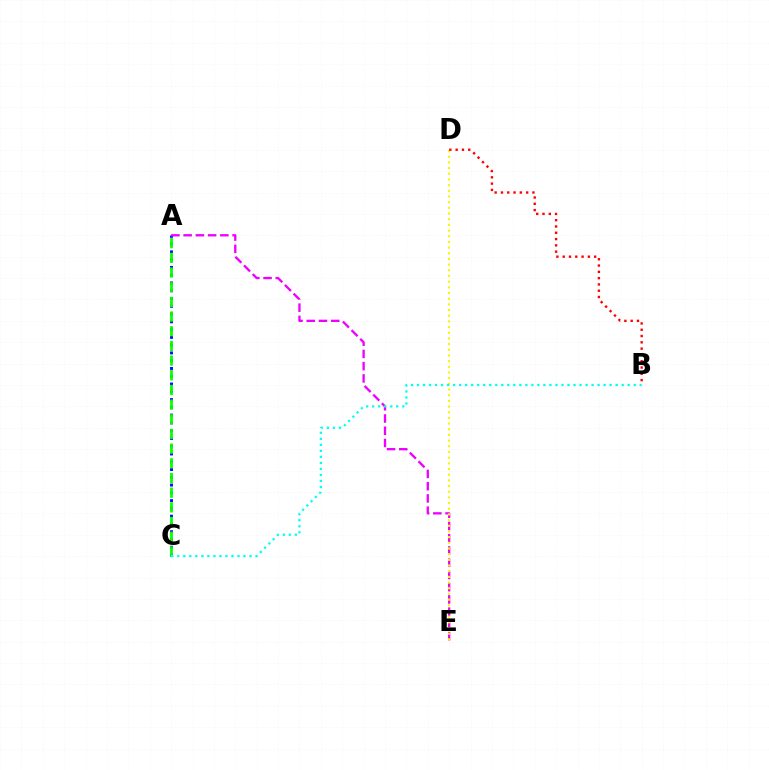{('A', 'C'): [{'color': '#0010ff', 'line_style': 'dotted', 'thickness': 2.11}, {'color': '#08ff00', 'line_style': 'dashed', 'thickness': 1.99}], ('A', 'E'): [{'color': '#ee00ff', 'line_style': 'dashed', 'thickness': 1.66}], ('D', 'E'): [{'color': '#fcf500', 'line_style': 'dotted', 'thickness': 1.54}], ('B', 'D'): [{'color': '#ff0000', 'line_style': 'dotted', 'thickness': 1.71}], ('B', 'C'): [{'color': '#00fff6', 'line_style': 'dotted', 'thickness': 1.64}]}